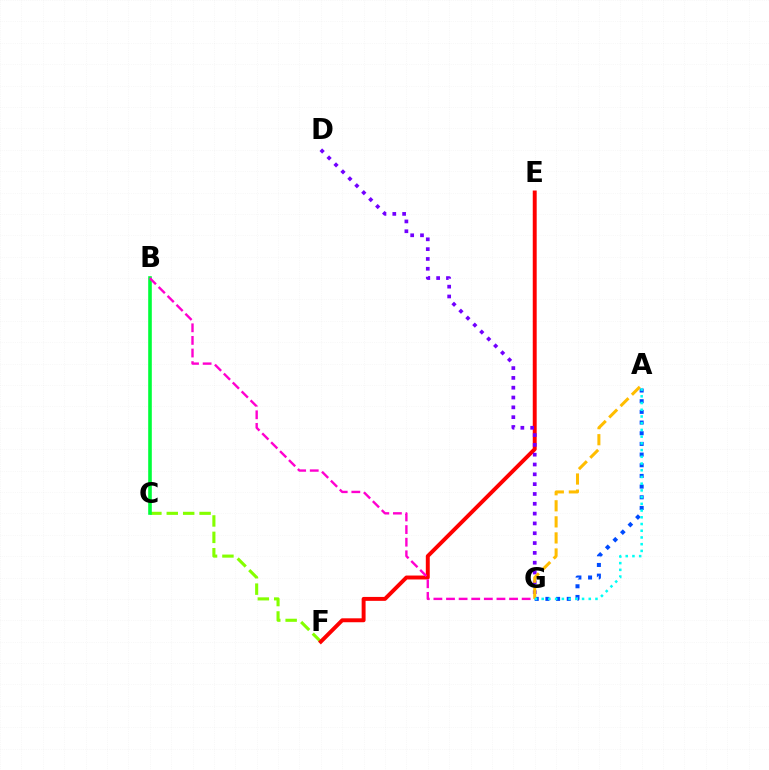{('C', 'F'): [{'color': '#84ff00', 'line_style': 'dashed', 'thickness': 2.23}], ('B', 'C'): [{'color': '#00ff39', 'line_style': 'solid', 'thickness': 2.6}], ('A', 'G'): [{'color': '#004bff', 'line_style': 'dotted', 'thickness': 2.9}, {'color': '#ffbd00', 'line_style': 'dashed', 'thickness': 2.18}, {'color': '#00fff6', 'line_style': 'dotted', 'thickness': 1.83}], ('E', 'F'): [{'color': '#ff0000', 'line_style': 'solid', 'thickness': 2.83}], ('D', 'G'): [{'color': '#7200ff', 'line_style': 'dotted', 'thickness': 2.67}], ('B', 'G'): [{'color': '#ff00cf', 'line_style': 'dashed', 'thickness': 1.71}]}